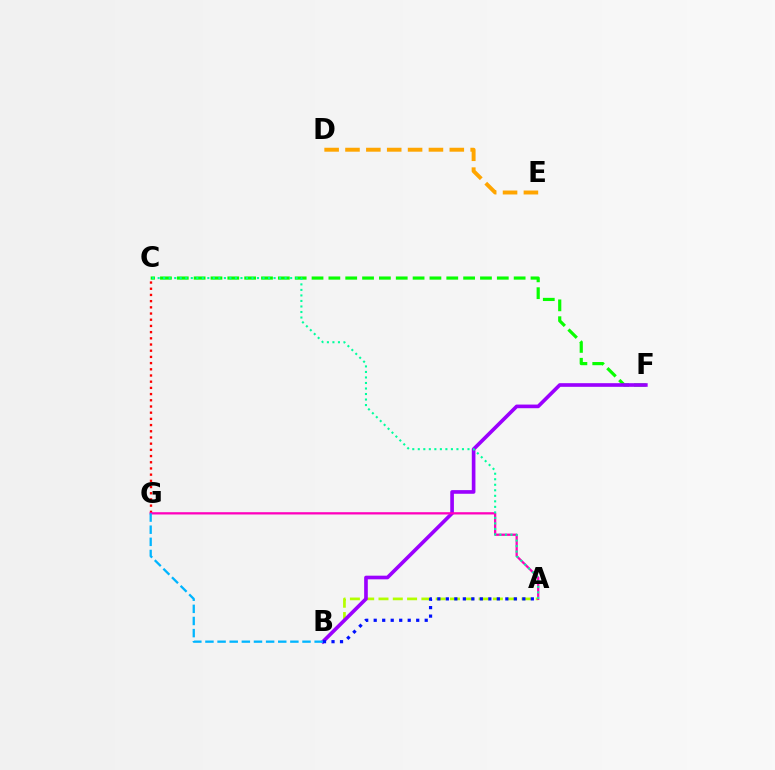{('D', 'E'): [{'color': '#ffa500', 'line_style': 'dashed', 'thickness': 2.83}], ('C', 'F'): [{'color': '#08ff00', 'line_style': 'dashed', 'thickness': 2.29}], ('A', 'B'): [{'color': '#b3ff00', 'line_style': 'dashed', 'thickness': 1.94}, {'color': '#0010ff', 'line_style': 'dotted', 'thickness': 2.31}], ('B', 'F'): [{'color': '#9b00ff', 'line_style': 'solid', 'thickness': 2.63}], ('C', 'G'): [{'color': '#ff0000', 'line_style': 'dotted', 'thickness': 1.68}], ('A', 'G'): [{'color': '#ff00bd', 'line_style': 'solid', 'thickness': 1.64}], ('A', 'C'): [{'color': '#00ff9d', 'line_style': 'dotted', 'thickness': 1.5}], ('B', 'G'): [{'color': '#00b5ff', 'line_style': 'dashed', 'thickness': 1.65}]}